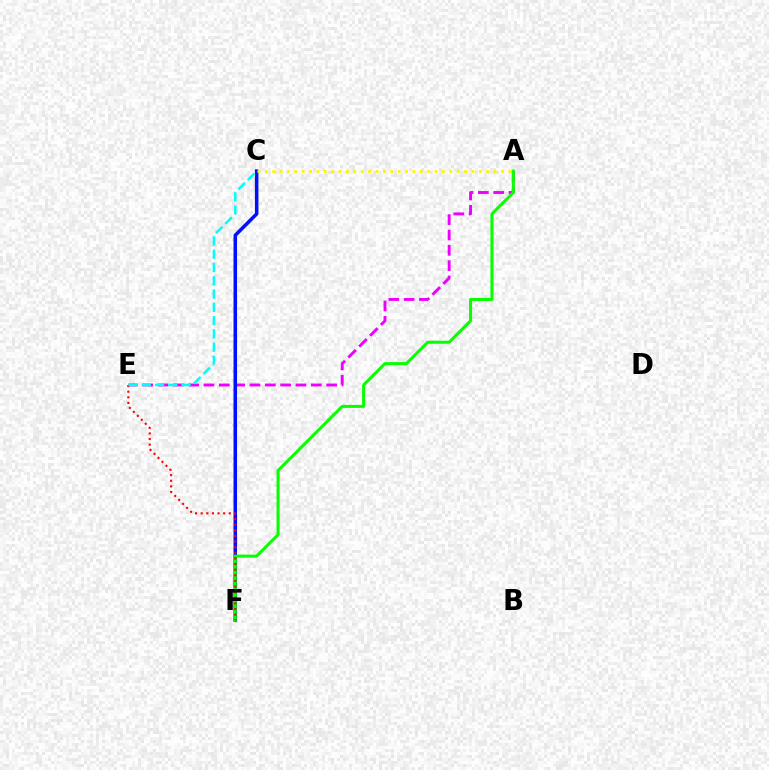{('A', 'E'): [{'color': '#ee00ff', 'line_style': 'dashed', 'thickness': 2.08}], ('C', 'F'): [{'color': '#0010ff', 'line_style': 'solid', 'thickness': 2.55}], ('A', 'C'): [{'color': '#fcf500', 'line_style': 'dotted', 'thickness': 2.01}], ('A', 'F'): [{'color': '#08ff00', 'line_style': 'solid', 'thickness': 2.18}], ('E', 'F'): [{'color': '#ff0000', 'line_style': 'dotted', 'thickness': 1.53}], ('C', 'E'): [{'color': '#00fff6', 'line_style': 'dashed', 'thickness': 1.8}]}